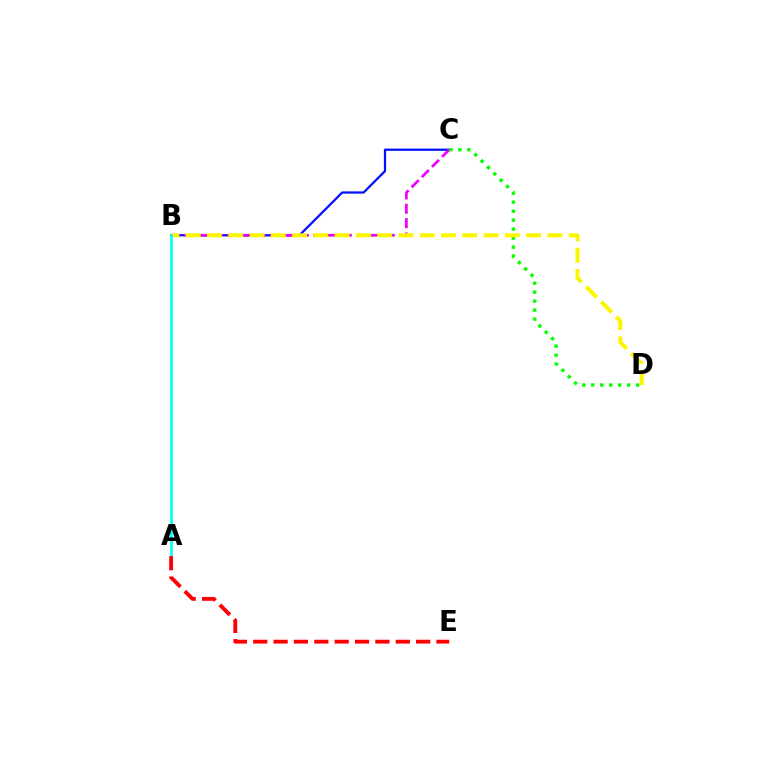{('B', 'C'): [{'color': '#0010ff', 'line_style': 'solid', 'thickness': 1.62}, {'color': '#ee00ff', 'line_style': 'dashed', 'thickness': 1.95}], ('C', 'D'): [{'color': '#08ff00', 'line_style': 'dotted', 'thickness': 2.44}], ('B', 'D'): [{'color': '#fcf500', 'line_style': 'dashed', 'thickness': 2.89}], ('A', 'B'): [{'color': '#00fff6', 'line_style': 'solid', 'thickness': 1.93}], ('A', 'E'): [{'color': '#ff0000', 'line_style': 'dashed', 'thickness': 2.77}]}